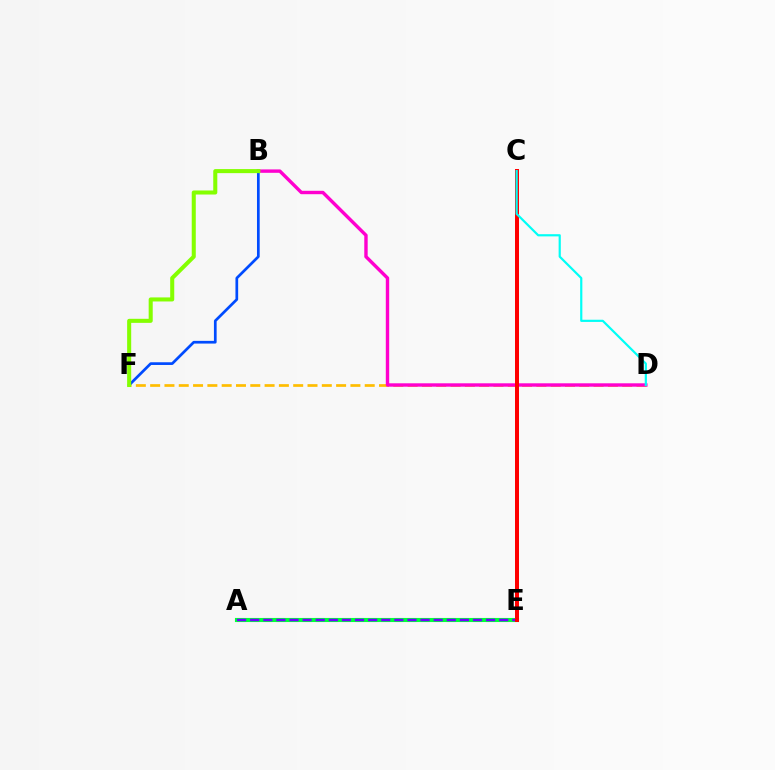{('D', 'F'): [{'color': '#ffbd00', 'line_style': 'dashed', 'thickness': 1.94}], ('A', 'E'): [{'color': '#00ff39', 'line_style': 'solid', 'thickness': 2.96}, {'color': '#7200ff', 'line_style': 'dashed', 'thickness': 1.78}], ('B', 'D'): [{'color': '#ff00cf', 'line_style': 'solid', 'thickness': 2.45}], ('C', 'E'): [{'color': '#ff0000', 'line_style': 'solid', 'thickness': 2.87}], ('B', 'F'): [{'color': '#004bff', 'line_style': 'solid', 'thickness': 1.95}, {'color': '#84ff00', 'line_style': 'solid', 'thickness': 2.92}], ('C', 'D'): [{'color': '#00fff6', 'line_style': 'solid', 'thickness': 1.57}]}